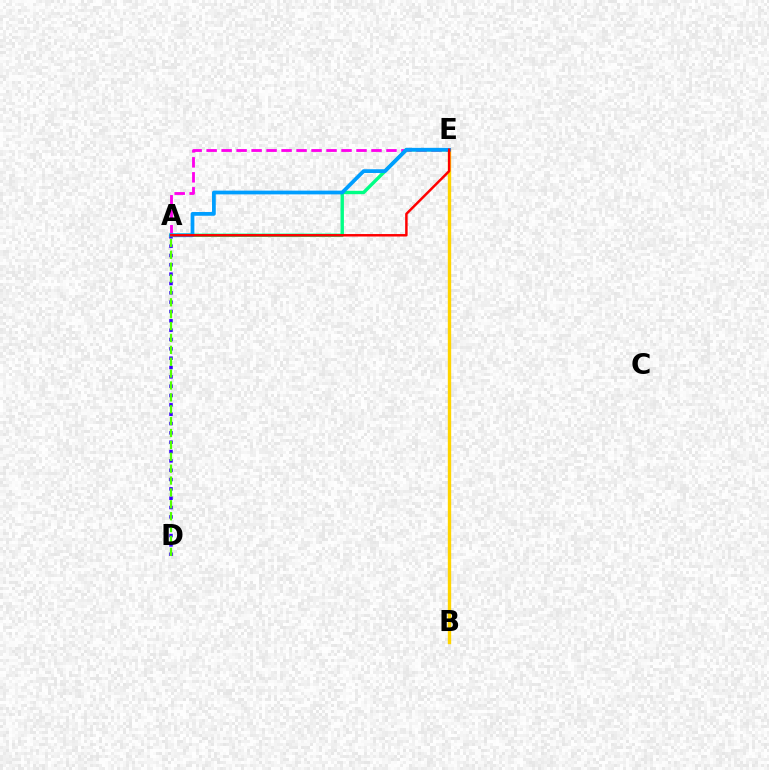{('A', 'D'): [{'color': '#3700ff', 'line_style': 'dotted', 'thickness': 2.54}, {'color': '#4fff00', 'line_style': 'dashed', 'thickness': 1.61}], ('A', 'E'): [{'color': '#ff00ed', 'line_style': 'dashed', 'thickness': 2.04}, {'color': '#00ff86', 'line_style': 'solid', 'thickness': 2.44}, {'color': '#009eff', 'line_style': 'solid', 'thickness': 2.7}, {'color': '#ff0000', 'line_style': 'solid', 'thickness': 1.78}], ('B', 'E'): [{'color': '#ffd500', 'line_style': 'solid', 'thickness': 2.42}]}